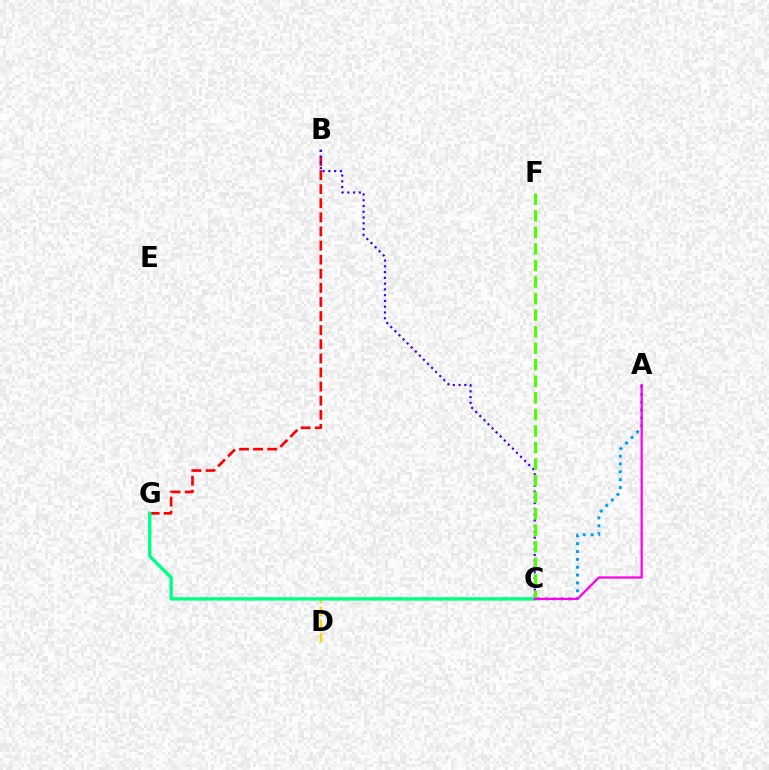{('C', 'D'): [{'color': '#ffd500', 'line_style': 'dashed', 'thickness': 1.76}], ('B', 'G'): [{'color': '#ff0000', 'line_style': 'dashed', 'thickness': 1.92}], ('C', 'G'): [{'color': '#00ff86', 'line_style': 'solid', 'thickness': 2.44}], ('B', 'C'): [{'color': '#3700ff', 'line_style': 'dotted', 'thickness': 1.57}], ('A', 'C'): [{'color': '#009eff', 'line_style': 'dotted', 'thickness': 2.13}, {'color': '#ff00ed', 'line_style': 'solid', 'thickness': 1.62}], ('C', 'F'): [{'color': '#4fff00', 'line_style': 'dashed', 'thickness': 2.25}]}